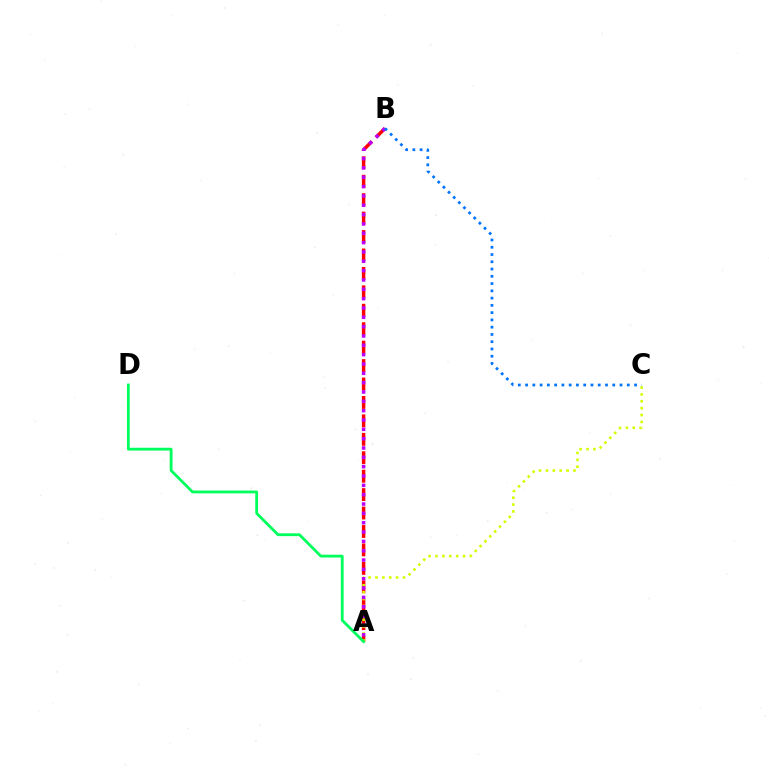{('A', 'B'): [{'color': '#ff0000', 'line_style': 'dashed', 'thickness': 2.5}, {'color': '#b900ff', 'line_style': 'dotted', 'thickness': 2.54}], ('A', 'C'): [{'color': '#d1ff00', 'line_style': 'dotted', 'thickness': 1.87}], ('A', 'D'): [{'color': '#00ff5c', 'line_style': 'solid', 'thickness': 2.02}], ('B', 'C'): [{'color': '#0074ff', 'line_style': 'dotted', 'thickness': 1.97}]}